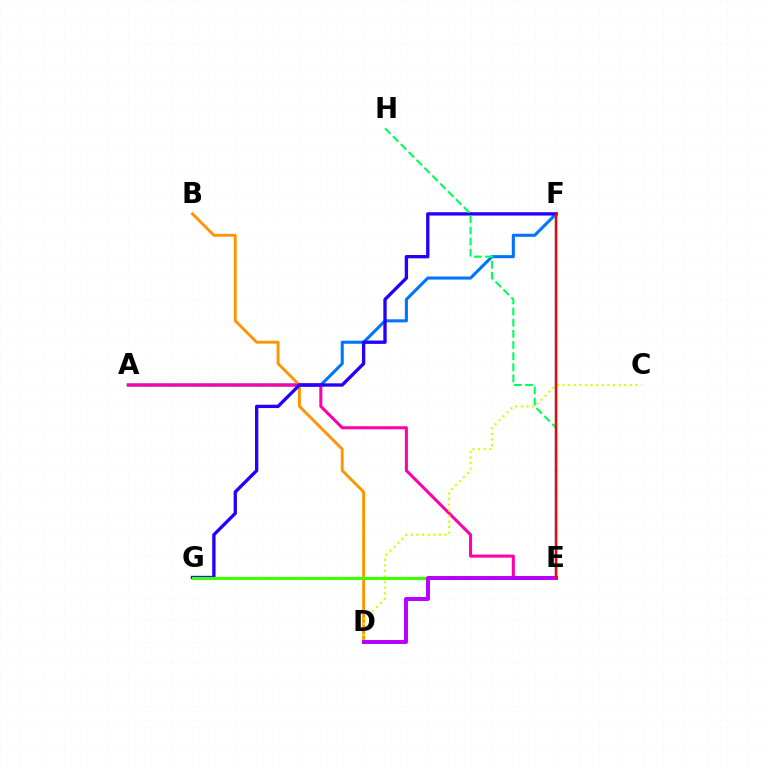{('A', 'F'): [{'color': '#0074ff', 'line_style': 'solid', 'thickness': 2.21}], ('B', 'D'): [{'color': '#ff9400', 'line_style': 'solid', 'thickness': 2.07}], ('A', 'E'): [{'color': '#ff00ac', 'line_style': 'solid', 'thickness': 2.2}], ('E', 'F'): [{'color': '#00fff6', 'line_style': 'solid', 'thickness': 1.72}, {'color': '#ff0000', 'line_style': 'solid', 'thickness': 1.73}], ('F', 'G'): [{'color': '#2500ff', 'line_style': 'solid', 'thickness': 2.4}], ('C', 'D'): [{'color': '#d1ff00', 'line_style': 'dotted', 'thickness': 1.52}], ('E', 'G'): [{'color': '#3dff00', 'line_style': 'solid', 'thickness': 2.28}], ('E', 'H'): [{'color': '#00ff5c', 'line_style': 'dashed', 'thickness': 1.51}], ('D', 'E'): [{'color': '#b900ff', 'line_style': 'solid', 'thickness': 2.85}]}